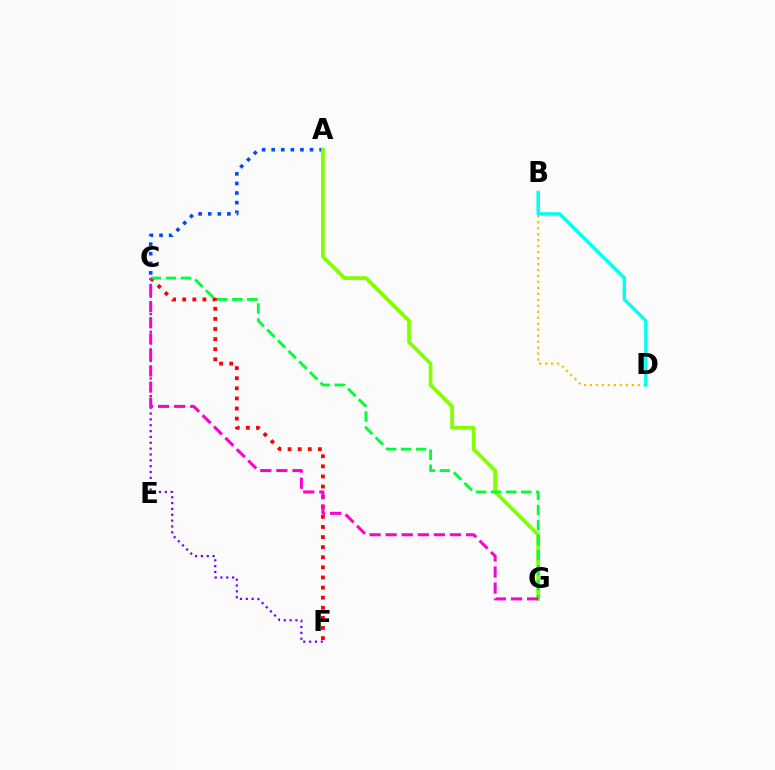{('A', 'C'): [{'color': '#004bff', 'line_style': 'dotted', 'thickness': 2.6}], ('C', 'F'): [{'color': '#ff0000', 'line_style': 'dotted', 'thickness': 2.75}, {'color': '#7200ff', 'line_style': 'dotted', 'thickness': 1.59}], ('A', 'G'): [{'color': '#84ff00', 'line_style': 'solid', 'thickness': 2.7}], ('C', 'G'): [{'color': '#00ff39', 'line_style': 'dashed', 'thickness': 2.04}, {'color': '#ff00cf', 'line_style': 'dashed', 'thickness': 2.19}], ('B', 'D'): [{'color': '#ffbd00', 'line_style': 'dotted', 'thickness': 1.62}, {'color': '#00fff6', 'line_style': 'solid', 'thickness': 2.46}]}